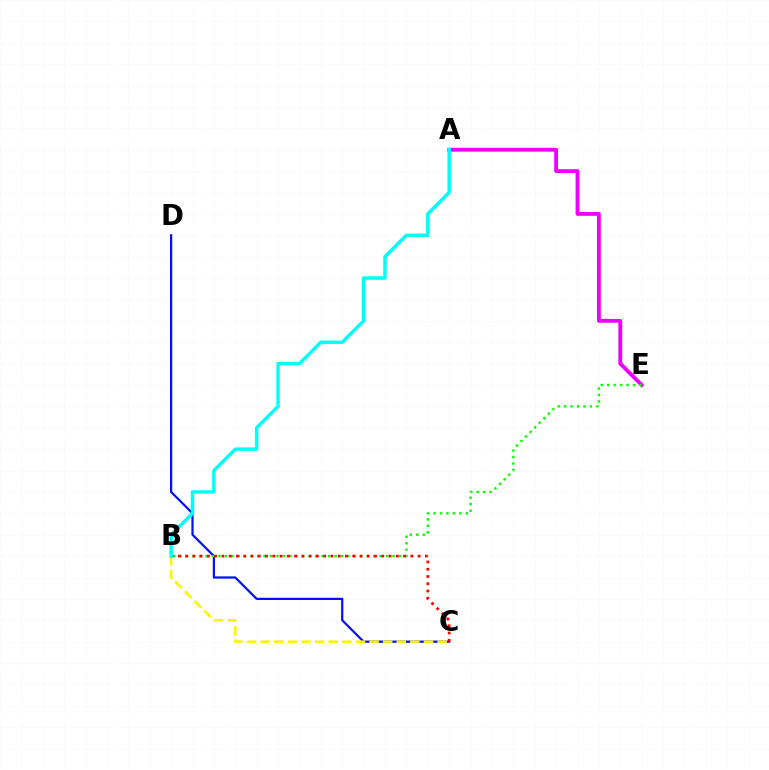{('C', 'D'): [{'color': '#0010ff', 'line_style': 'solid', 'thickness': 1.6}], ('A', 'E'): [{'color': '#ee00ff', 'line_style': 'solid', 'thickness': 2.77}], ('B', 'E'): [{'color': '#08ff00', 'line_style': 'dotted', 'thickness': 1.75}], ('B', 'C'): [{'color': '#ff0000', 'line_style': 'dotted', 'thickness': 1.97}, {'color': '#fcf500', 'line_style': 'dashed', 'thickness': 1.85}], ('A', 'B'): [{'color': '#00fff6', 'line_style': 'solid', 'thickness': 2.48}]}